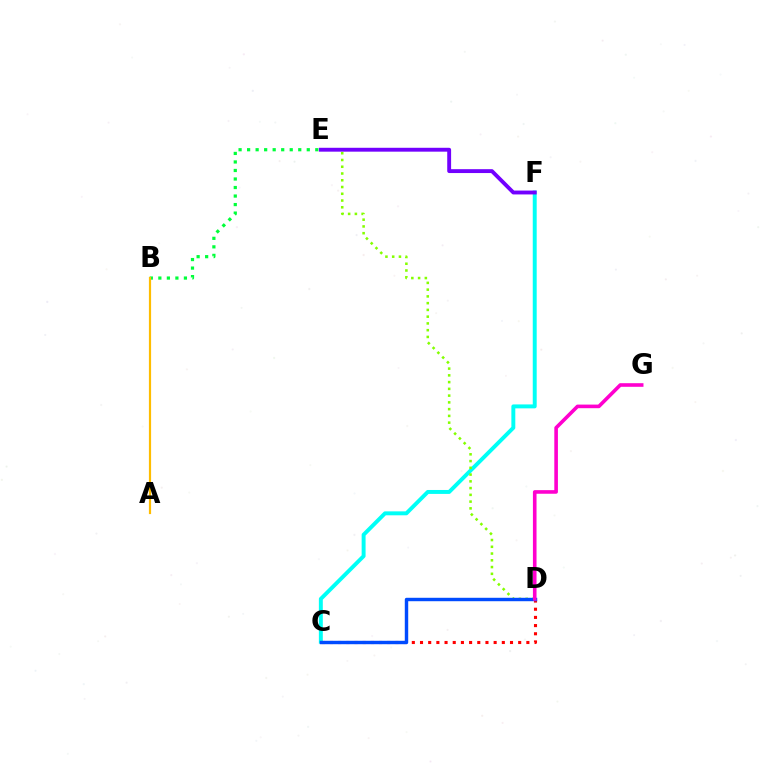{('B', 'E'): [{'color': '#00ff39', 'line_style': 'dotted', 'thickness': 2.32}], ('C', 'F'): [{'color': '#00fff6', 'line_style': 'solid', 'thickness': 2.83}], ('C', 'D'): [{'color': '#ff0000', 'line_style': 'dotted', 'thickness': 2.22}, {'color': '#004bff', 'line_style': 'solid', 'thickness': 2.46}], ('A', 'B'): [{'color': '#ffbd00', 'line_style': 'solid', 'thickness': 1.58}], ('D', 'E'): [{'color': '#84ff00', 'line_style': 'dotted', 'thickness': 1.84}], ('E', 'F'): [{'color': '#7200ff', 'line_style': 'solid', 'thickness': 2.79}], ('D', 'G'): [{'color': '#ff00cf', 'line_style': 'solid', 'thickness': 2.6}]}